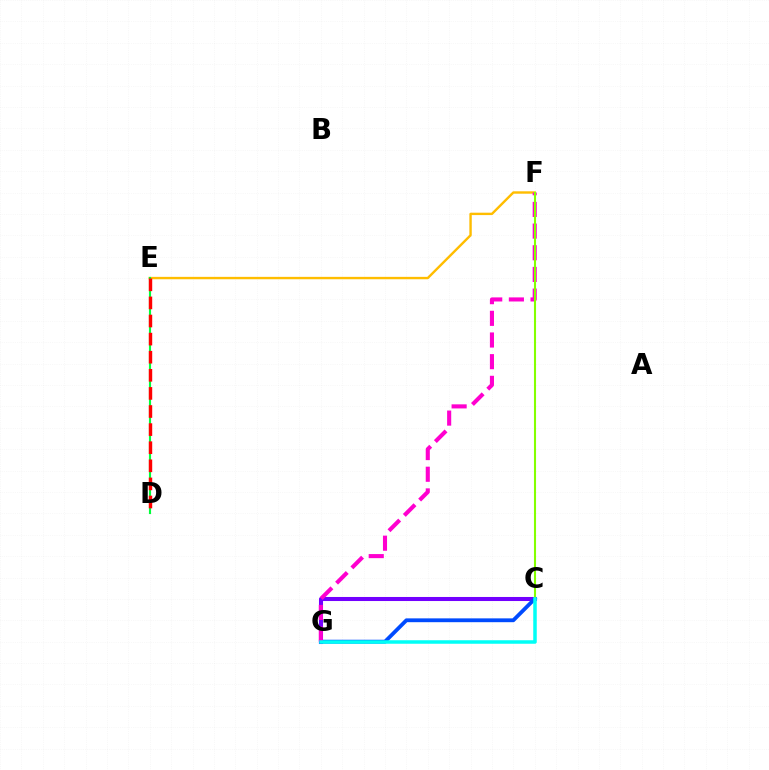{('E', 'F'): [{'color': '#ffbd00', 'line_style': 'solid', 'thickness': 1.72}], ('C', 'G'): [{'color': '#7200ff', 'line_style': 'solid', 'thickness': 2.92}, {'color': '#004bff', 'line_style': 'solid', 'thickness': 2.75}, {'color': '#00fff6', 'line_style': 'solid', 'thickness': 2.53}], ('D', 'E'): [{'color': '#00ff39', 'line_style': 'solid', 'thickness': 1.53}, {'color': '#ff0000', 'line_style': 'dashed', 'thickness': 2.46}], ('F', 'G'): [{'color': '#ff00cf', 'line_style': 'dashed', 'thickness': 2.94}], ('C', 'F'): [{'color': '#84ff00', 'line_style': 'solid', 'thickness': 1.5}]}